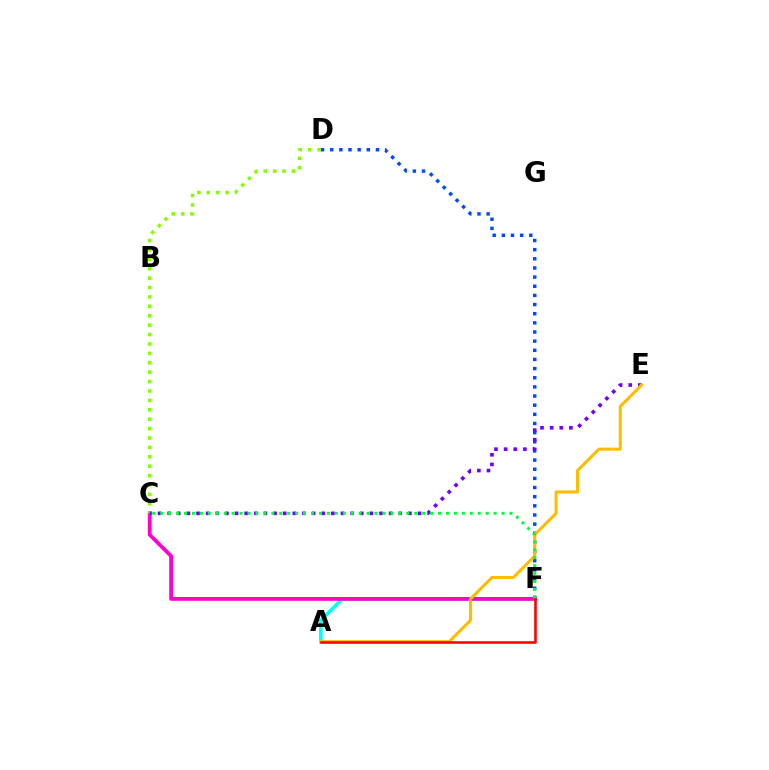{('A', 'F'): [{'color': '#00fff6', 'line_style': 'solid', 'thickness': 2.55}, {'color': '#ff0000', 'line_style': 'solid', 'thickness': 1.85}], ('D', 'F'): [{'color': '#004bff', 'line_style': 'dotted', 'thickness': 2.49}], ('C', 'F'): [{'color': '#ff00cf', 'line_style': 'solid', 'thickness': 2.75}, {'color': '#00ff39', 'line_style': 'dotted', 'thickness': 2.16}], ('C', 'D'): [{'color': '#84ff00', 'line_style': 'dotted', 'thickness': 2.55}], ('C', 'E'): [{'color': '#7200ff', 'line_style': 'dotted', 'thickness': 2.62}], ('A', 'E'): [{'color': '#ffbd00', 'line_style': 'solid', 'thickness': 2.22}]}